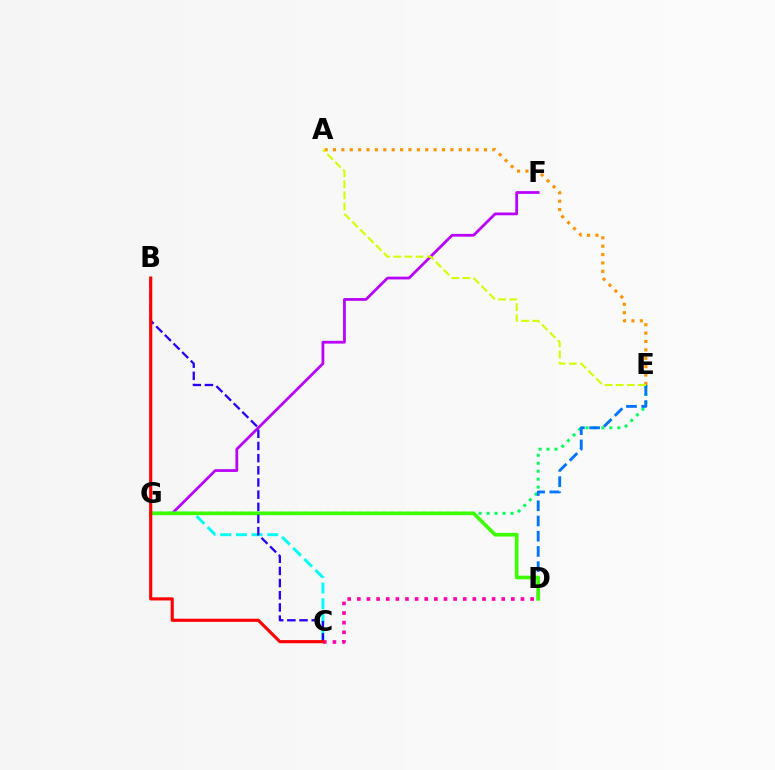{('E', 'G'): [{'color': '#00ff5c', 'line_style': 'dotted', 'thickness': 2.16}], ('F', 'G'): [{'color': '#b900ff', 'line_style': 'solid', 'thickness': 1.99}], ('D', 'E'): [{'color': '#0074ff', 'line_style': 'dashed', 'thickness': 2.07}], ('A', 'E'): [{'color': '#ff9400', 'line_style': 'dotted', 'thickness': 2.28}, {'color': '#d1ff00', 'line_style': 'dashed', 'thickness': 1.51}], ('C', 'G'): [{'color': '#00fff6', 'line_style': 'dashed', 'thickness': 2.13}], ('C', 'D'): [{'color': '#ff00ac', 'line_style': 'dotted', 'thickness': 2.62}], ('D', 'G'): [{'color': '#3dff00', 'line_style': 'solid', 'thickness': 2.63}], ('B', 'C'): [{'color': '#2500ff', 'line_style': 'dashed', 'thickness': 1.65}, {'color': '#ff0000', 'line_style': 'solid', 'thickness': 2.26}]}